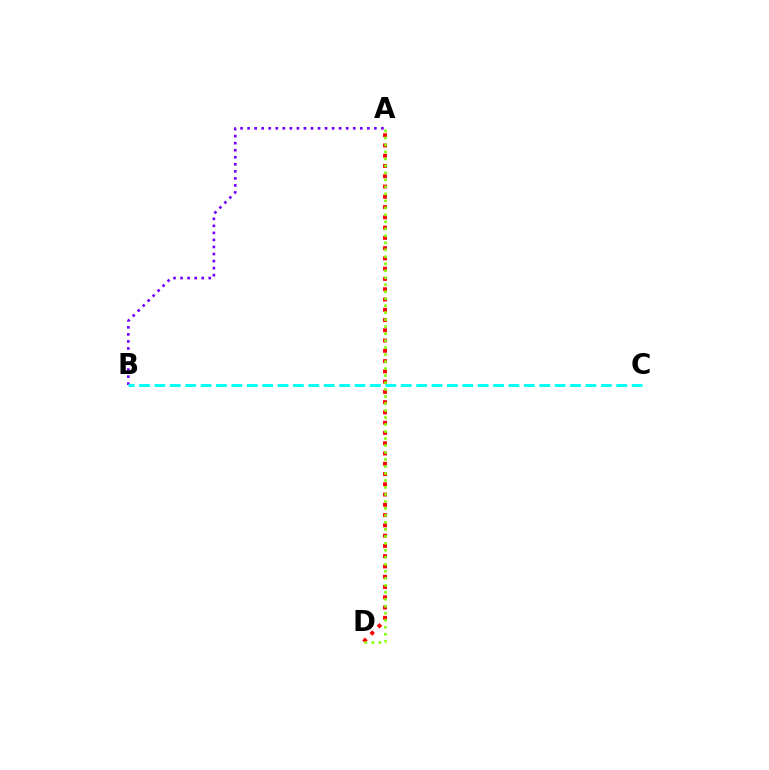{('A', 'B'): [{'color': '#7200ff', 'line_style': 'dotted', 'thickness': 1.91}], ('A', 'D'): [{'color': '#ff0000', 'line_style': 'dotted', 'thickness': 2.79}, {'color': '#84ff00', 'line_style': 'dotted', 'thickness': 1.9}], ('B', 'C'): [{'color': '#00fff6', 'line_style': 'dashed', 'thickness': 2.09}]}